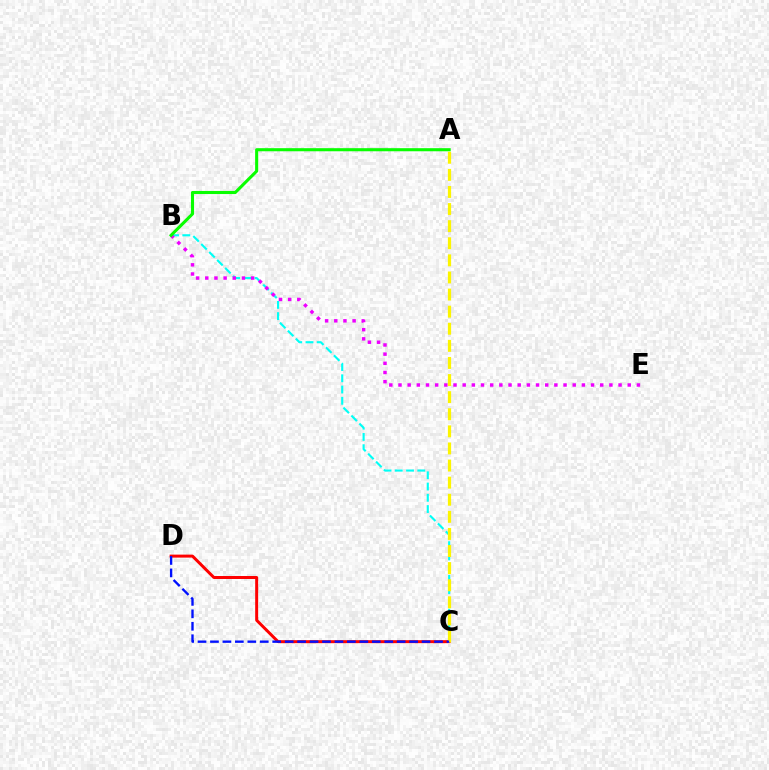{('B', 'C'): [{'color': '#00fff6', 'line_style': 'dashed', 'thickness': 1.53}], ('C', 'D'): [{'color': '#ff0000', 'line_style': 'solid', 'thickness': 2.15}, {'color': '#0010ff', 'line_style': 'dashed', 'thickness': 1.69}], ('B', 'E'): [{'color': '#ee00ff', 'line_style': 'dotted', 'thickness': 2.49}], ('A', 'C'): [{'color': '#fcf500', 'line_style': 'dashed', 'thickness': 2.32}], ('A', 'B'): [{'color': '#08ff00', 'line_style': 'solid', 'thickness': 2.22}]}